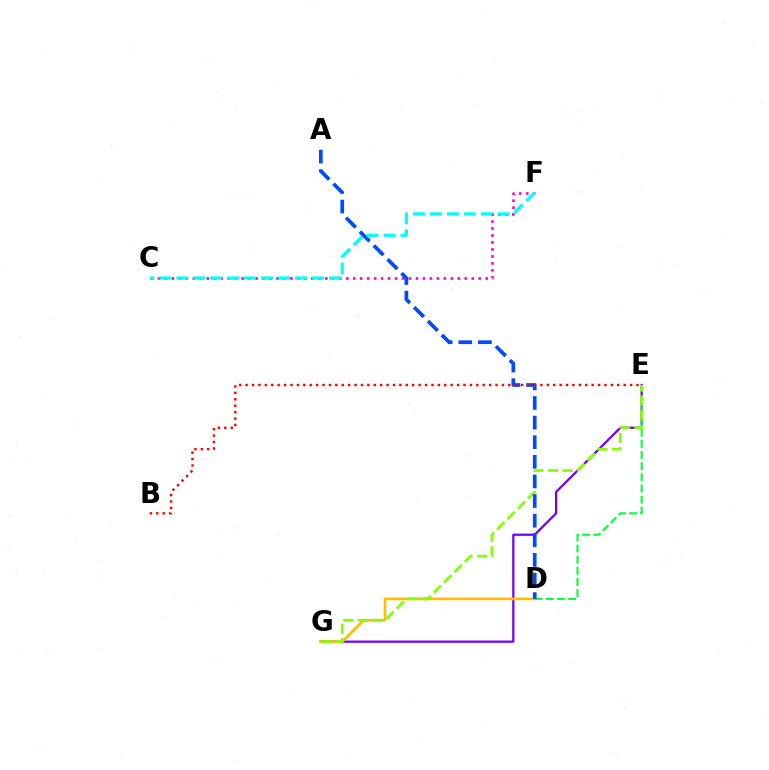{('C', 'F'): [{'color': '#ff00cf', 'line_style': 'dotted', 'thickness': 1.89}, {'color': '#00fff6', 'line_style': 'dashed', 'thickness': 2.3}], ('E', 'G'): [{'color': '#7200ff', 'line_style': 'solid', 'thickness': 1.61}, {'color': '#84ff00', 'line_style': 'dashed', 'thickness': 1.98}], ('D', 'G'): [{'color': '#ffbd00', 'line_style': 'solid', 'thickness': 1.92}], ('D', 'E'): [{'color': '#00ff39', 'line_style': 'dashed', 'thickness': 1.52}], ('A', 'D'): [{'color': '#004bff', 'line_style': 'dashed', 'thickness': 2.66}], ('B', 'E'): [{'color': '#ff0000', 'line_style': 'dotted', 'thickness': 1.74}]}